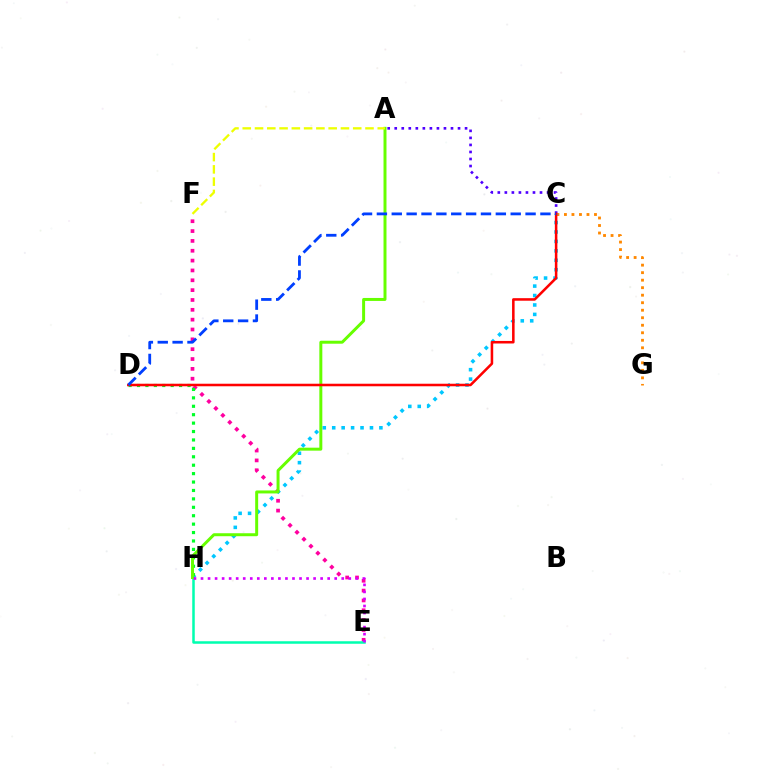{('A', 'C'): [{'color': '#4f00ff', 'line_style': 'dotted', 'thickness': 1.91}], ('E', 'F'): [{'color': '#ff00a0', 'line_style': 'dotted', 'thickness': 2.67}], ('C', 'G'): [{'color': '#ff8800', 'line_style': 'dotted', 'thickness': 2.04}], ('E', 'H'): [{'color': '#00ffaf', 'line_style': 'solid', 'thickness': 1.81}, {'color': '#d600ff', 'line_style': 'dotted', 'thickness': 1.91}], ('C', 'H'): [{'color': '#00c7ff', 'line_style': 'dotted', 'thickness': 2.56}], ('D', 'H'): [{'color': '#00ff27', 'line_style': 'dotted', 'thickness': 2.29}], ('A', 'H'): [{'color': '#66ff00', 'line_style': 'solid', 'thickness': 2.14}], ('C', 'D'): [{'color': '#ff0000', 'line_style': 'solid', 'thickness': 1.83}, {'color': '#003fff', 'line_style': 'dashed', 'thickness': 2.02}], ('A', 'F'): [{'color': '#eeff00', 'line_style': 'dashed', 'thickness': 1.67}]}